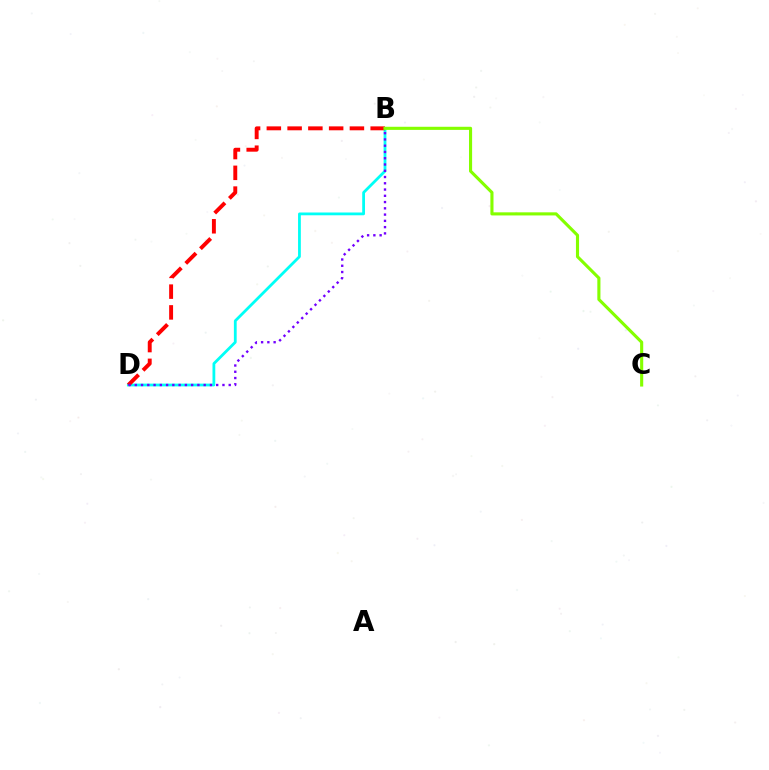{('B', 'D'): [{'color': '#00fff6', 'line_style': 'solid', 'thickness': 2.01}, {'color': '#ff0000', 'line_style': 'dashed', 'thickness': 2.82}, {'color': '#7200ff', 'line_style': 'dotted', 'thickness': 1.7}], ('B', 'C'): [{'color': '#84ff00', 'line_style': 'solid', 'thickness': 2.24}]}